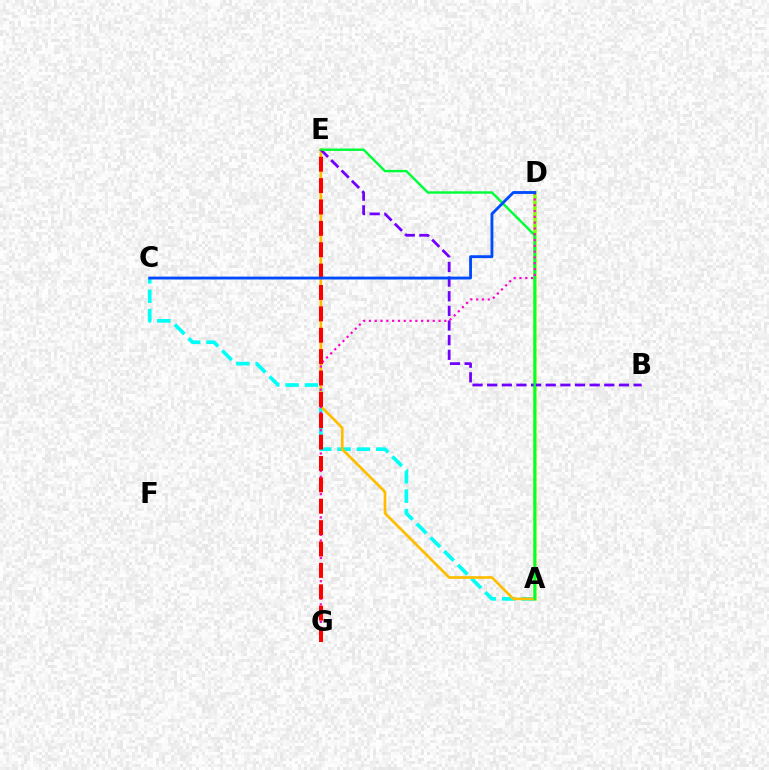{('A', 'D'): [{'color': '#84ff00', 'line_style': 'solid', 'thickness': 2.55}], ('A', 'C'): [{'color': '#00fff6', 'line_style': 'dashed', 'thickness': 2.63}], ('A', 'E'): [{'color': '#ffbd00', 'line_style': 'solid', 'thickness': 1.94}, {'color': '#00ff39', 'line_style': 'solid', 'thickness': 1.74}], ('B', 'E'): [{'color': '#7200ff', 'line_style': 'dashed', 'thickness': 1.99}], ('D', 'G'): [{'color': '#ff00cf', 'line_style': 'dotted', 'thickness': 1.58}], ('E', 'G'): [{'color': '#ff0000', 'line_style': 'dashed', 'thickness': 2.9}], ('C', 'D'): [{'color': '#004bff', 'line_style': 'solid', 'thickness': 2.06}]}